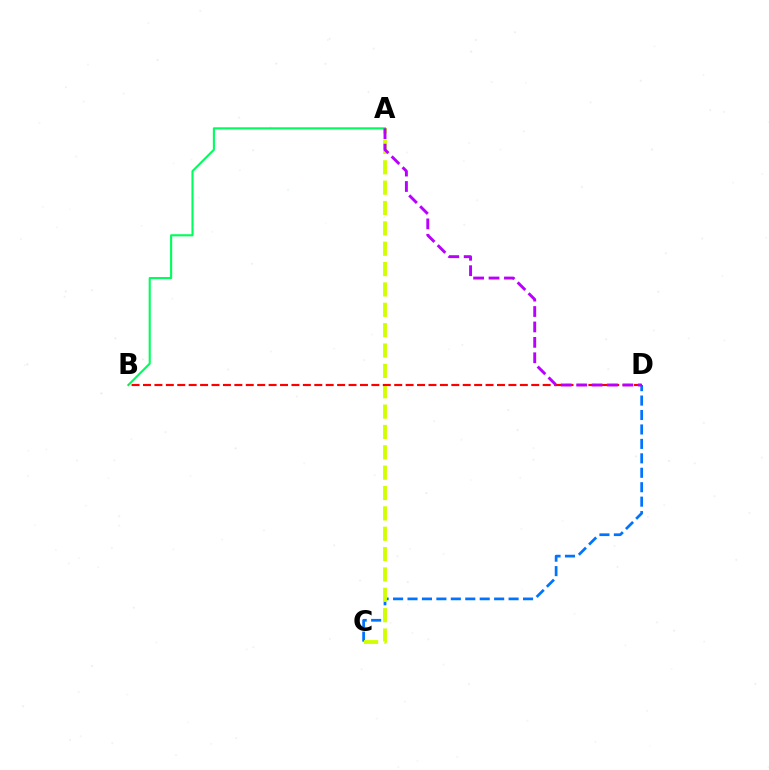{('C', 'D'): [{'color': '#0074ff', 'line_style': 'dashed', 'thickness': 1.96}], ('A', 'C'): [{'color': '#d1ff00', 'line_style': 'dashed', 'thickness': 2.77}], ('A', 'B'): [{'color': '#00ff5c', 'line_style': 'solid', 'thickness': 1.53}], ('B', 'D'): [{'color': '#ff0000', 'line_style': 'dashed', 'thickness': 1.55}], ('A', 'D'): [{'color': '#b900ff', 'line_style': 'dashed', 'thickness': 2.09}]}